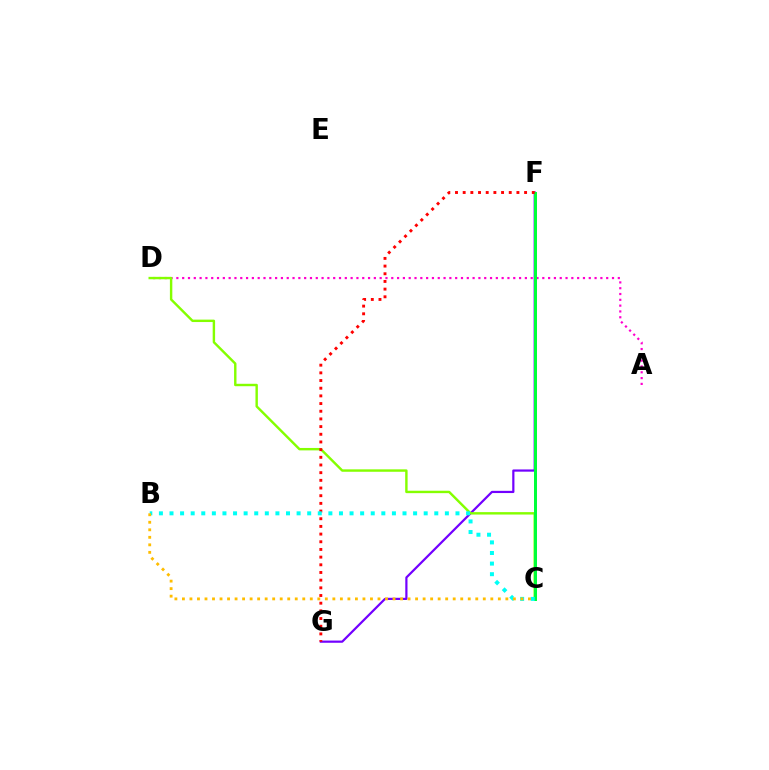{('F', 'G'): [{'color': '#7200ff', 'line_style': 'solid', 'thickness': 1.59}, {'color': '#ff0000', 'line_style': 'dotted', 'thickness': 2.09}], ('A', 'D'): [{'color': '#ff00cf', 'line_style': 'dotted', 'thickness': 1.58}], ('C', 'F'): [{'color': '#004bff', 'line_style': 'dotted', 'thickness': 1.86}, {'color': '#00ff39', 'line_style': 'solid', 'thickness': 2.16}], ('C', 'D'): [{'color': '#84ff00', 'line_style': 'solid', 'thickness': 1.74}], ('B', 'C'): [{'color': '#00fff6', 'line_style': 'dotted', 'thickness': 2.88}, {'color': '#ffbd00', 'line_style': 'dotted', 'thickness': 2.04}]}